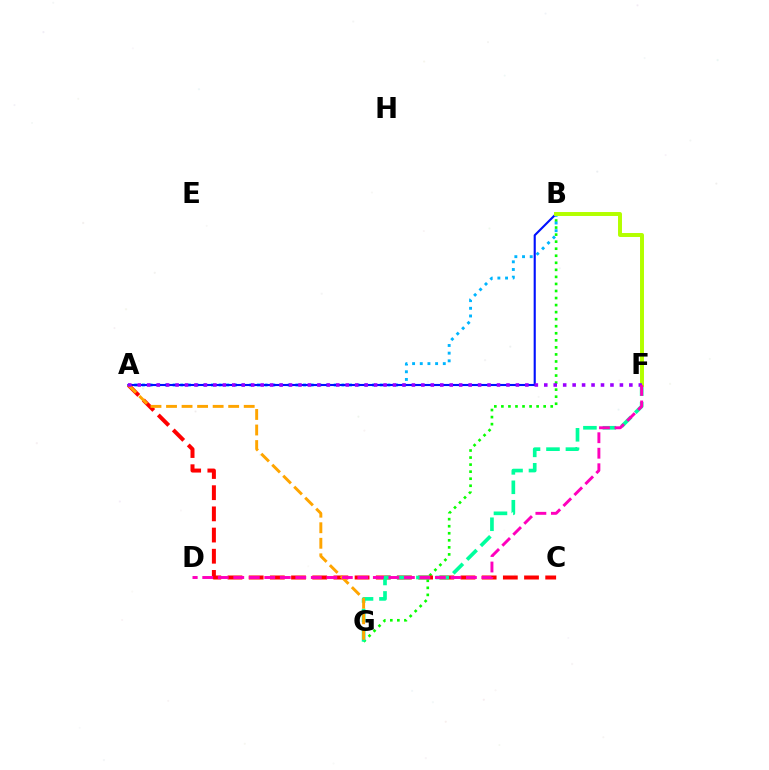{('B', 'G'): [{'color': '#08ff00', 'line_style': 'dotted', 'thickness': 1.91}], ('A', 'B'): [{'color': '#00b5ff', 'line_style': 'dotted', 'thickness': 2.08}, {'color': '#0010ff', 'line_style': 'solid', 'thickness': 1.53}], ('A', 'C'): [{'color': '#ff0000', 'line_style': 'dashed', 'thickness': 2.88}], ('F', 'G'): [{'color': '#00ff9d', 'line_style': 'dashed', 'thickness': 2.64}], ('A', 'G'): [{'color': '#ffa500', 'line_style': 'dashed', 'thickness': 2.11}], ('B', 'F'): [{'color': '#b3ff00', 'line_style': 'solid', 'thickness': 2.85}], ('A', 'F'): [{'color': '#9b00ff', 'line_style': 'dotted', 'thickness': 2.57}], ('D', 'F'): [{'color': '#ff00bd', 'line_style': 'dashed', 'thickness': 2.11}]}